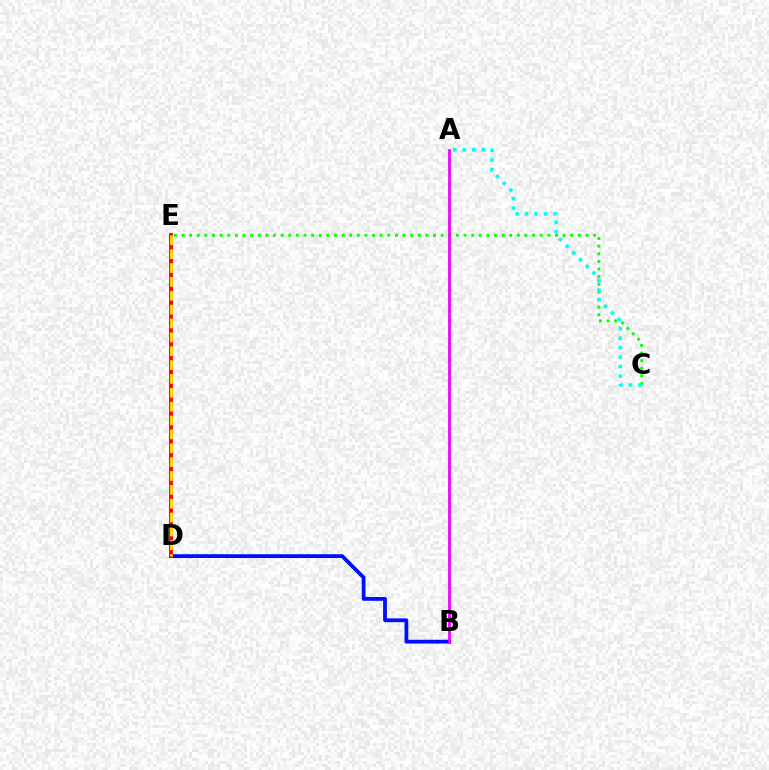{('B', 'D'): [{'color': '#0010ff', 'line_style': 'solid', 'thickness': 2.73}], ('D', 'E'): [{'color': '#ff0000', 'line_style': 'solid', 'thickness': 2.79}, {'color': '#fcf500', 'line_style': 'dashed', 'thickness': 1.88}], ('C', 'E'): [{'color': '#08ff00', 'line_style': 'dotted', 'thickness': 2.07}], ('A', 'C'): [{'color': '#00fff6', 'line_style': 'dotted', 'thickness': 2.58}], ('A', 'B'): [{'color': '#ee00ff', 'line_style': 'solid', 'thickness': 1.99}]}